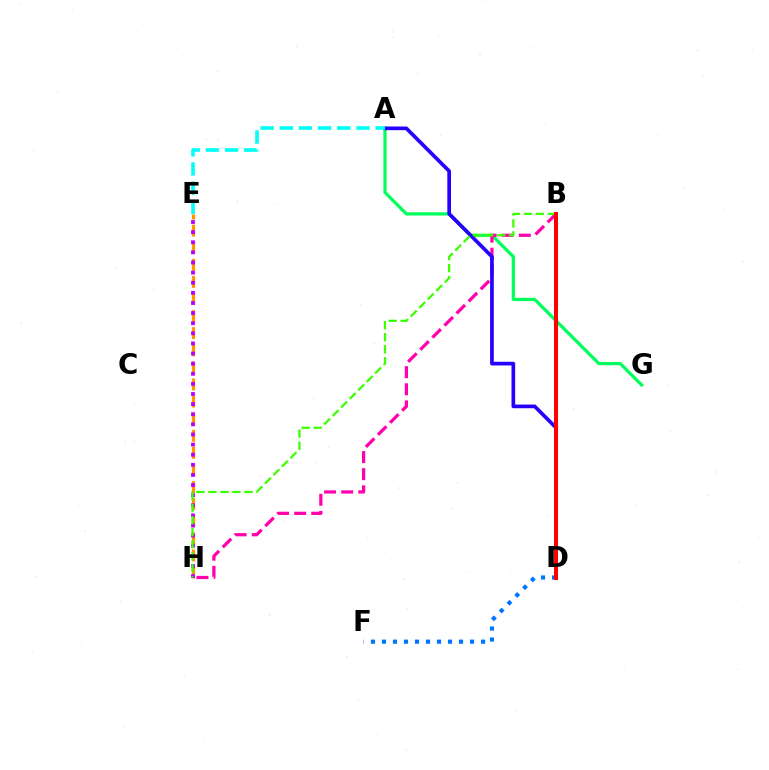{('A', 'G'): [{'color': '#00ff5c', 'line_style': 'solid', 'thickness': 2.33}], ('B', 'D'): [{'color': '#d1ff00', 'line_style': 'dotted', 'thickness': 1.7}, {'color': '#ff0000', 'line_style': 'solid', 'thickness': 2.91}], ('B', 'H'): [{'color': '#ff00ac', 'line_style': 'dashed', 'thickness': 2.32}, {'color': '#3dff00', 'line_style': 'dashed', 'thickness': 1.63}], ('E', 'H'): [{'color': '#ff9400', 'line_style': 'dashed', 'thickness': 2.32}, {'color': '#b900ff', 'line_style': 'dotted', 'thickness': 2.75}], ('A', 'D'): [{'color': '#2500ff', 'line_style': 'solid', 'thickness': 2.65}], ('D', 'F'): [{'color': '#0074ff', 'line_style': 'dotted', 'thickness': 2.99}], ('A', 'E'): [{'color': '#00fff6', 'line_style': 'dashed', 'thickness': 2.61}]}